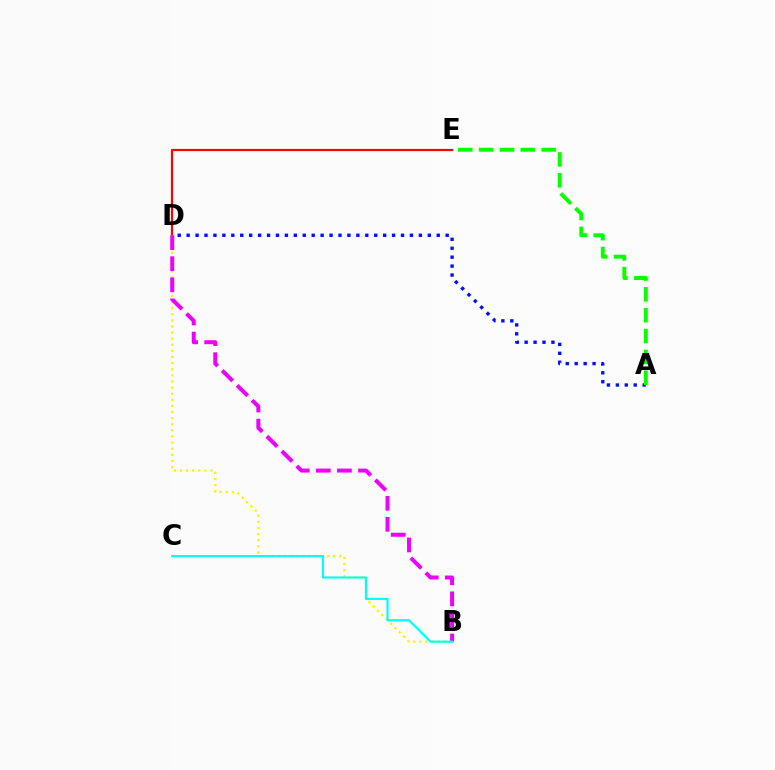{('D', 'E'): [{'color': '#ff0000', 'line_style': 'solid', 'thickness': 1.58}], ('B', 'D'): [{'color': '#fcf500', 'line_style': 'dotted', 'thickness': 1.66}, {'color': '#ee00ff', 'line_style': 'dashed', 'thickness': 2.86}], ('B', 'C'): [{'color': '#00fff6', 'line_style': 'solid', 'thickness': 1.56}], ('A', 'D'): [{'color': '#0010ff', 'line_style': 'dotted', 'thickness': 2.43}], ('A', 'E'): [{'color': '#08ff00', 'line_style': 'dashed', 'thickness': 2.83}]}